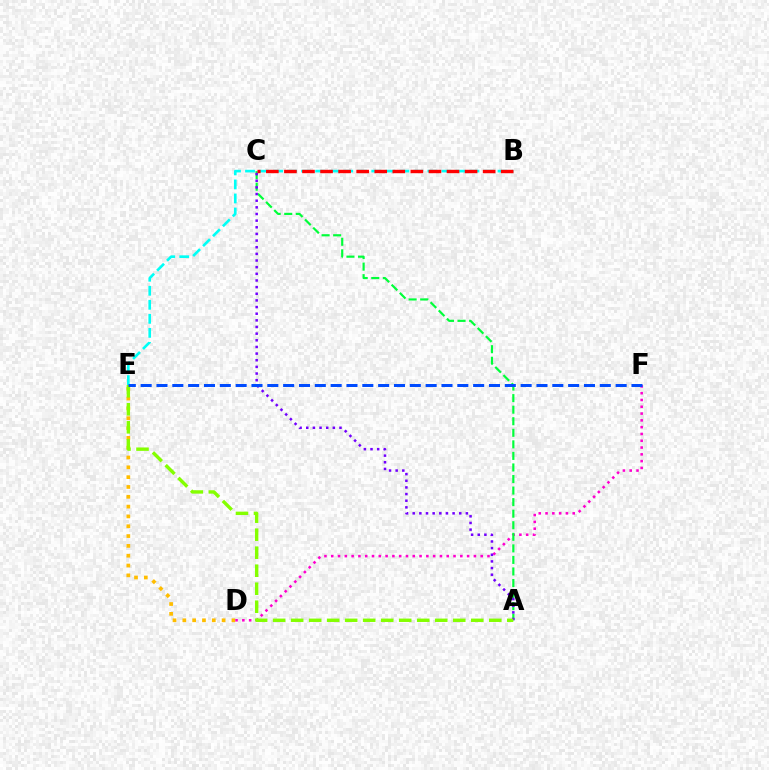{('D', 'E'): [{'color': '#ffbd00', 'line_style': 'dotted', 'thickness': 2.67}], ('D', 'F'): [{'color': '#ff00cf', 'line_style': 'dotted', 'thickness': 1.85}], ('B', 'E'): [{'color': '#00fff6', 'line_style': 'dashed', 'thickness': 1.91}], ('A', 'C'): [{'color': '#00ff39', 'line_style': 'dashed', 'thickness': 1.57}, {'color': '#7200ff', 'line_style': 'dotted', 'thickness': 1.81}], ('B', 'C'): [{'color': '#ff0000', 'line_style': 'dashed', 'thickness': 2.45}], ('A', 'E'): [{'color': '#84ff00', 'line_style': 'dashed', 'thickness': 2.45}], ('E', 'F'): [{'color': '#004bff', 'line_style': 'dashed', 'thickness': 2.15}]}